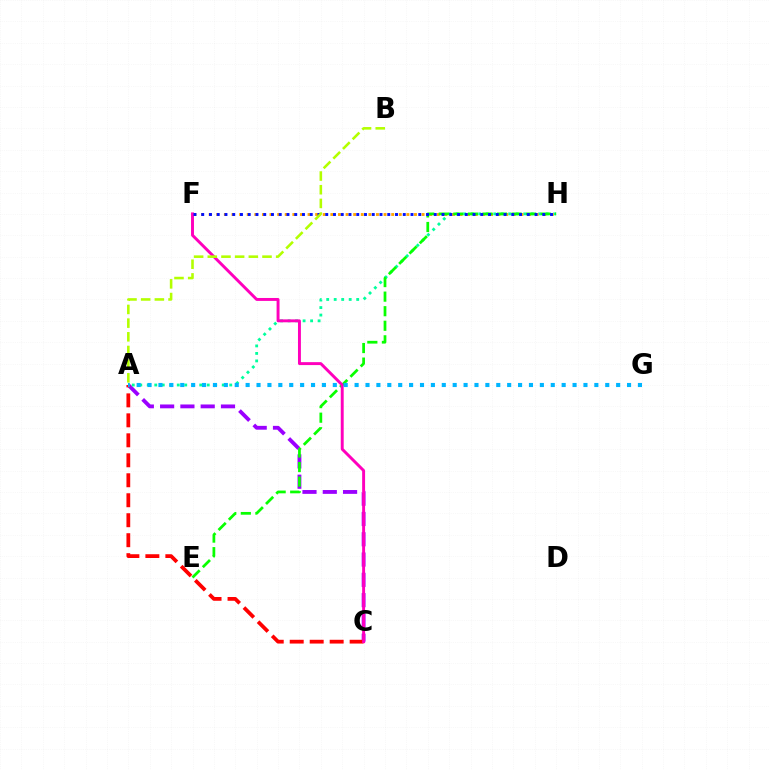{('A', 'C'): [{'color': '#9b00ff', 'line_style': 'dashed', 'thickness': 2.76}, {'color': '#ff0000', 'line_style': 'dashed', 'thickness': 2.71}], ('A', 'H'): [{'color': '#00ff9d', 'line_style': 'dotted', 'thickness': 2.04}], ('F', 'H'): [{'color': '#ffa500', 'line_style': 'dotted', 'thickness': 2.07}, {'color': '#0010ff', 'line_style': 'dotted', 'thickness': 2.11}], ('E', 'H'): [{'color': '#08ff00', 'line_style': 'dashed', 'thickness': 1.98}], ('C', 'F'): [{'color': '#ff00bd', 'line_style': 'solid', 'thickness': 2.11}], ('A', 'G'): [{'color': '#00b5ff', 'line_style': 'dotted', 'thickness': 2.96}], ('A', 'B'): [{'color': '#b3ff00', 'line_style': 'dashed', 'thickness': 1.86}]}